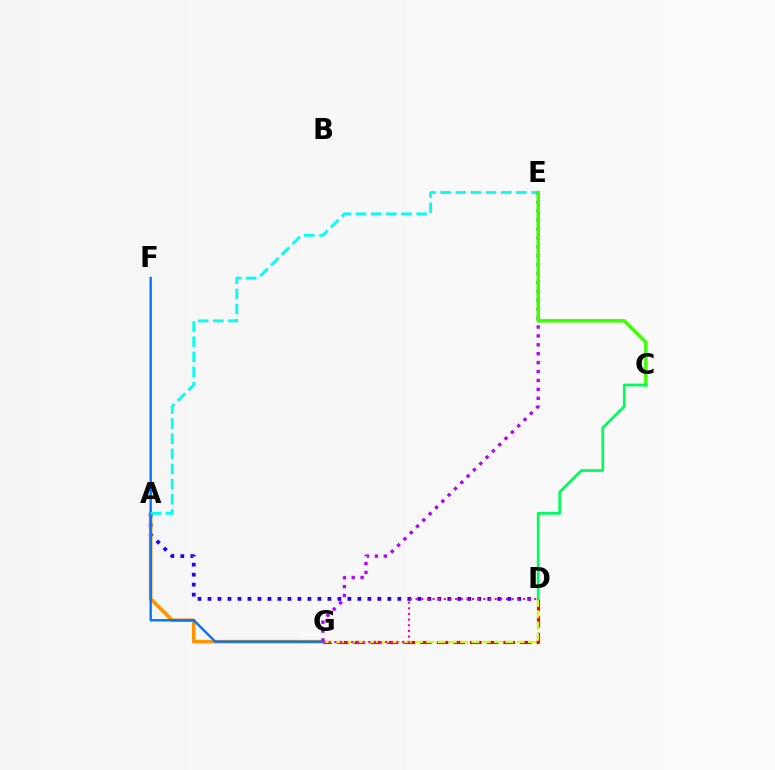{('A', 'D'): [{'color': '#2500ff', 'line_style': 'dotted', 'thickness': 2.71}], ('A', 'G'): [{'color': '#ff9400', 'line_style': 'solid', 'thickness': 2.57}], ('D', 'G'): [{'color': '#ff0000', 'line_style': 'dashed', 'thickness': 2.26}, {'color': '#d1ff00', 'line_style': 'dashed', 'thickness': 1.53}, {'color': '#ff00ac', 'line_style': 'dotted', 'thickness': 1.53}], ('F', 'G'): [{'color': '#0074ff', 'line_style': 'solid', 'thickness': 1.71}], ('A', 'E'): [{'color': '#00fff6', 'line_style': 'dashed', 'thickness': 2.06}], ('E', 'G'): [{'color': '#b900ff', 'line_style': 'dotted', 'thickness': 2.42}], ('C', 'E'): [{'color': '#3dff00', 'line_style': 'solid', 'thickness': 2.48}], ('C', 'D'): [{'color': '#00ff5c', 'line_style': 'solid', 'thickness': 1.98}]}